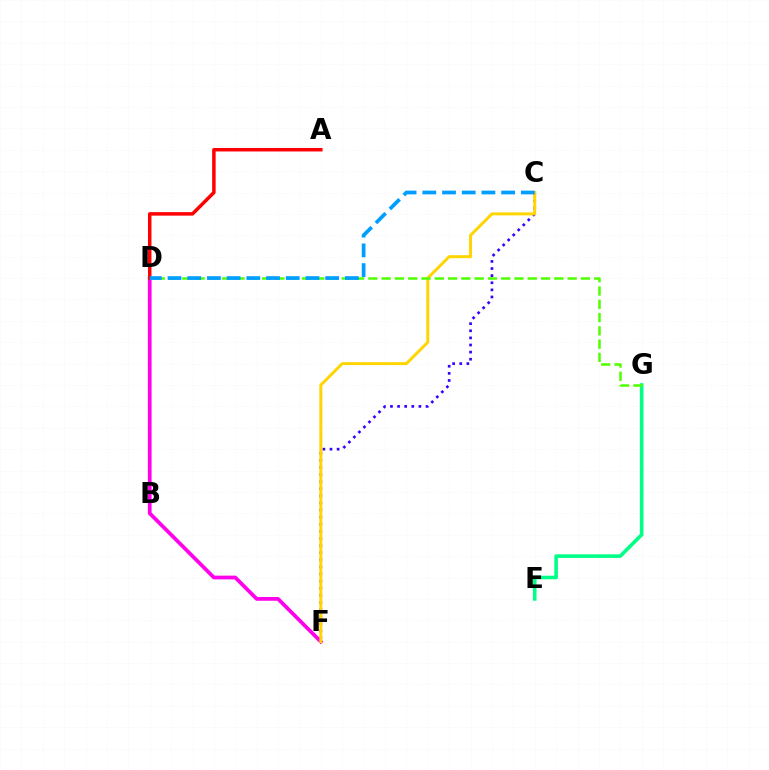{('C', 'F'): [{'color': '#3700ff', 'line_style': 'dotted', 'thickness': 1.93}, {'color': '#ffd500', 'line_style': 'solid', 'thickness': 2.14}], ('D', 'F'): [{'color': '#ff00ed', 'line_style': 'solid', 'thickness': 2.7}], ('A', 'D'): [{'color': '#ff0000', 'line_style': 'solid', 'thickness': 2.51}], ('E', 'G'): [{'color': '#00ff86', 'line_style': 'solid', 'thickness': 2.6}], ('D', 'G'): [{'color': '#4fff00', 'line_style': 'dashed', 'thickness': 1.8}], ('C', 'D'): [{'color': '#009eff', 'line_style': 'dashed', 'thickness': 2.68}]}